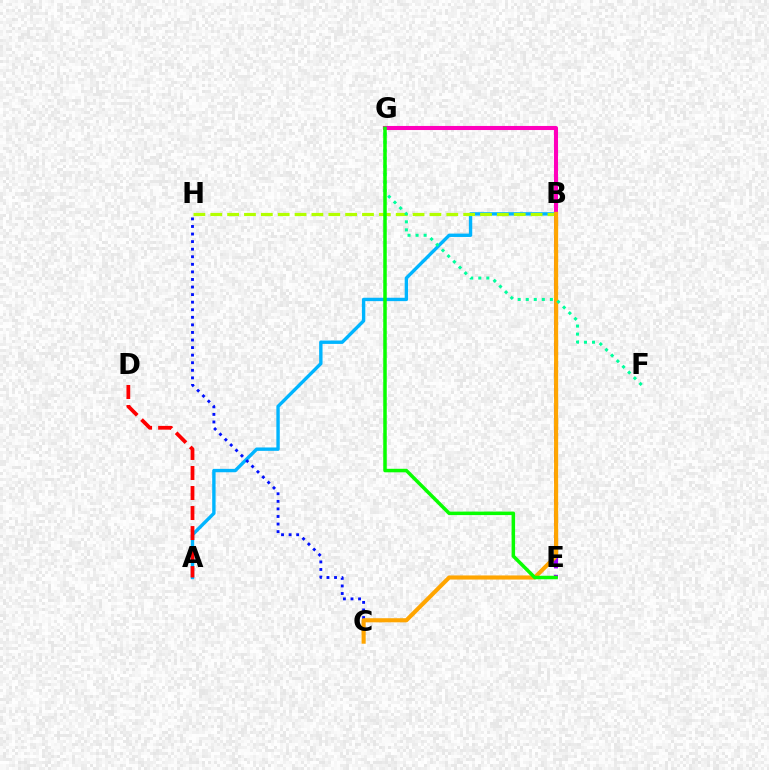{('B', 'G'): [{'color': '#ff00bd', 'line_style': 'solid', 'thickness': 2.93}], ('A', 'B'): [{'color': '#00b5ff', 'line_style': 'solid', 'thickness': 2.43}], ('B', 'H'): [{'color': '#b3ff00', 'line_style': 'dashed', 'thickness': 2.29}], ('B', 'E'): [{'color': '#9b00ff', 'line_style': 'dashed', 'thickness': 2.88}], ('C', 'H'): [{'color': '#0010ff', 'line_style': 'dotted', 'thickness': 2.06}], ('B', 'C'): [{'color': '#ffa500', 'line_style': 'solid', 'thickness': 2.96}], ('A', 'D'): [{'color': '#ff0000', 'line_style': 'dashed', 'thickness': 2.72}], ('F', 'G'): [{'color': '#00ff9d', 'line_style': 'dotted', 'thickness': 2.19}], ('E', 'G'): [{'color': '#08ff00', 'line_style': 'solid', 'thickness': 2.53}]}